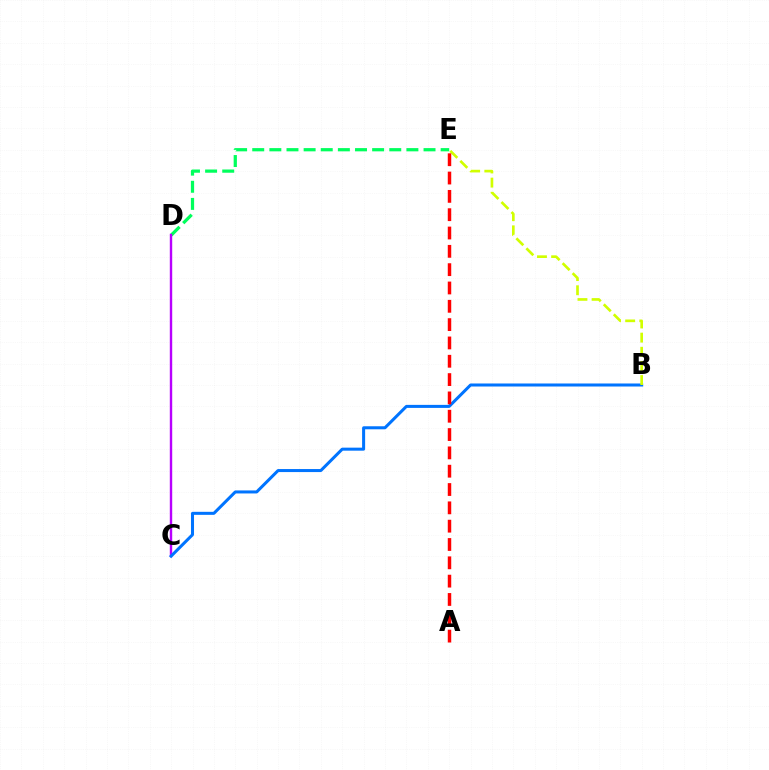{('D', 'E'): [{'color': '#00ff5c', 'line_style': 'dashed', 'thickness': 2.33}], ('C', 'D'): [{'color': '#b900ff', 'line_style': 'solid', 'thickness': 1.73}], ('B', 'C'): [{'color': '#0074ff', 'line_style': 'solid', 'thickness': 2.18}], ('B', 'E'): [{'color': '#d1ff00', 'line_style': 'dashed', 'thickness': 1.92}], ('A', 'E'): [{'color': '#ff0000', 'line_style': 'dashed', 'thickness': 2.49}]}